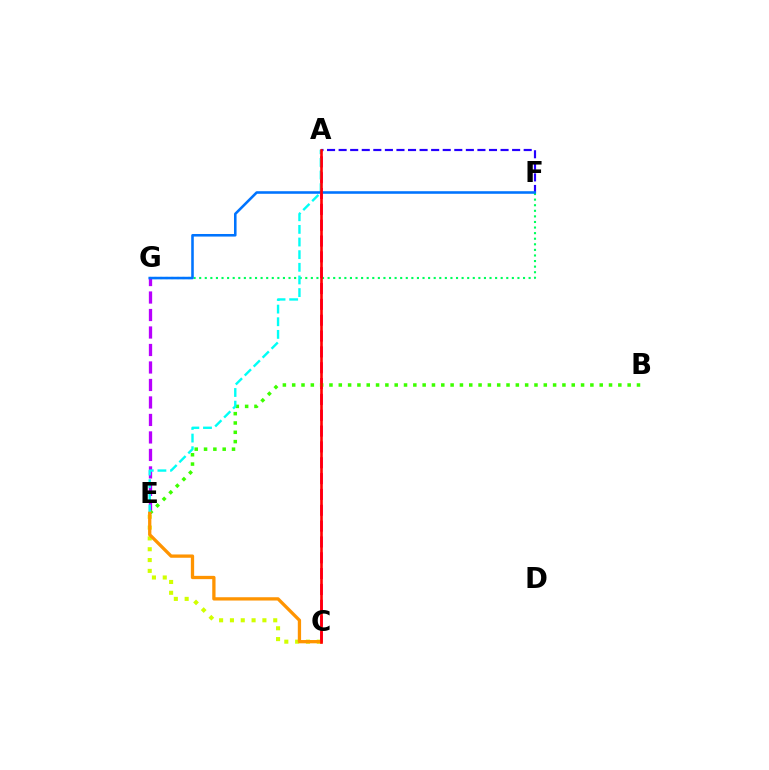{('C', 'E'): [{'color': '#d1ff00', 'line_style': 'dotted', 'thickness': 2.94}, {'color': '#ff9400', 'line_style': 'solid', 'thickness': 2.37}], ('F', 'G'): [{'color': '#00ff5c', 'line_style': 'dotted', 'thickness': 1.52}, {'color': '#0074ff', 'line_style': 'solid', 'thickness': 1.85}], ('A', 'F'): [{'color': '#2500ff', 'line_style': 'dashed', 'thickness': 1.57}], ('E', 'G'): [{'color': '#b900ff', 'line_style': 'dashed', 'thickness': 2.38}], ('A', 'C'): [{'color': '#ff00ac', 'line_style': 'dashed', 'thickness': 2.15}, {'color': '#ff0000', 'line_style': 'solid', 'thickness': 1.88}], ('B', 'E'): [{'color': '#3dff00', 'line_style': 'dotted', 'thickness': 2.53}], ('A', 'E'): [{'color': '#00fff6', 'line_style': 'dashed', 'thickness': 1.72}]}